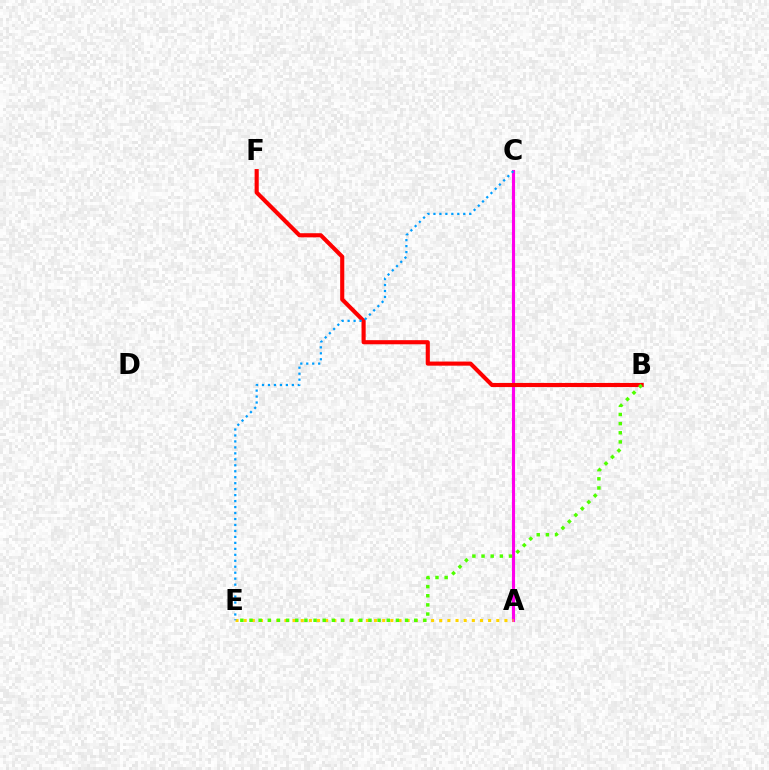{('A', 'C'): [{'color': '#3700ff', 'line_style': 'dotted', 'thickness': 2.15}, {'color': '#00ff86', 'line_style': 'dotted', 'thickness': 2.18}, {'color': '#ff00ed', 'line_style': 'solid', 'thickness': 2.24}], ('A', 'E'): [{'color': '#ffd500', 'line_style': 'dotted', 'thickness': 2.21}], ('B', 'F'): [{'color': '#ff0000', 'line_style': 'solid', 'thickness': 2.96}], ('C', 'E'): [{'color': '#009eff', 'line_style': 'dotted', 'thickness': 1.62}], ('B', 'E'): [{'color': '#4fff00', 'line_style': 'dotted', 'thickness': 2.49}]}